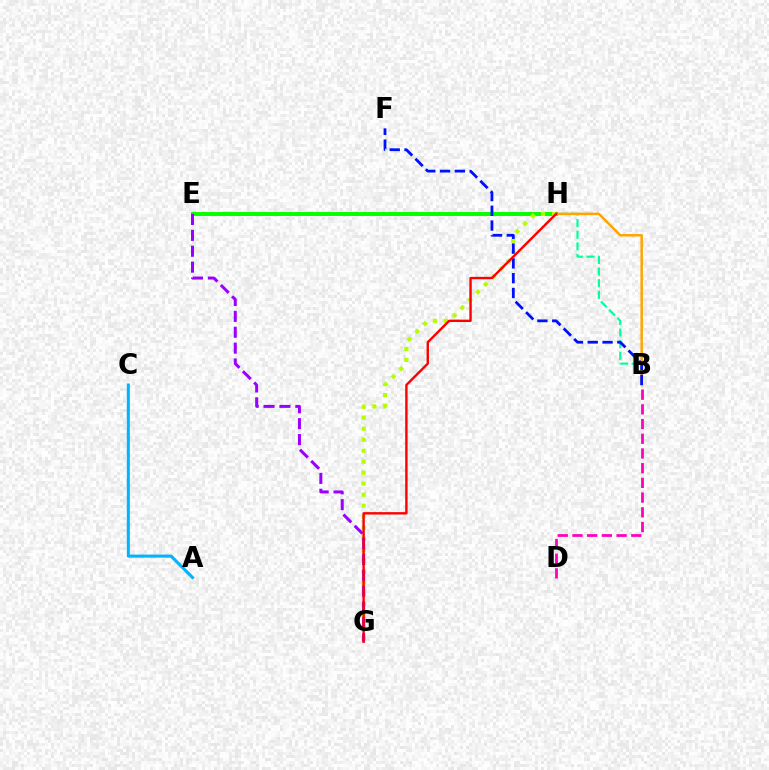{('E', 'H'): [{'color': '#08ff00', 'line_style': 'solid', 'thickness': 2.85}], ('G', 'H'): [{'color': '#b3ff00', 'line_style': 'dotted', 'thickness': 2.99}, {'color': '#ff0000', 'line_style': 'solid', 'thickness': 1.73}], ('B', 'H'): [{'color': '#00ff9d', 'line_style': 'dashed', 'thickness': 1.58}, {'color': '#ffa500', 'line_style': 'solid', 'thickness': 1.81}], ('B', 'D'): [{'color': '#ff00bd', 'line_style': 'dashed', 'thickness': 2.0}], ('E', 'G'): [{'color': '#9b00ff', 'line_style': 'dashed', 'thickness': 2.16}], ('B', 'F'): [{'color': '#0010ff', 'line_style': 'dashed', 'thickness': 2.01}], ('A', 'C'): [{'color': '#00b5ff', 'line_style': 'solid', 'thickness': 2.2}]}